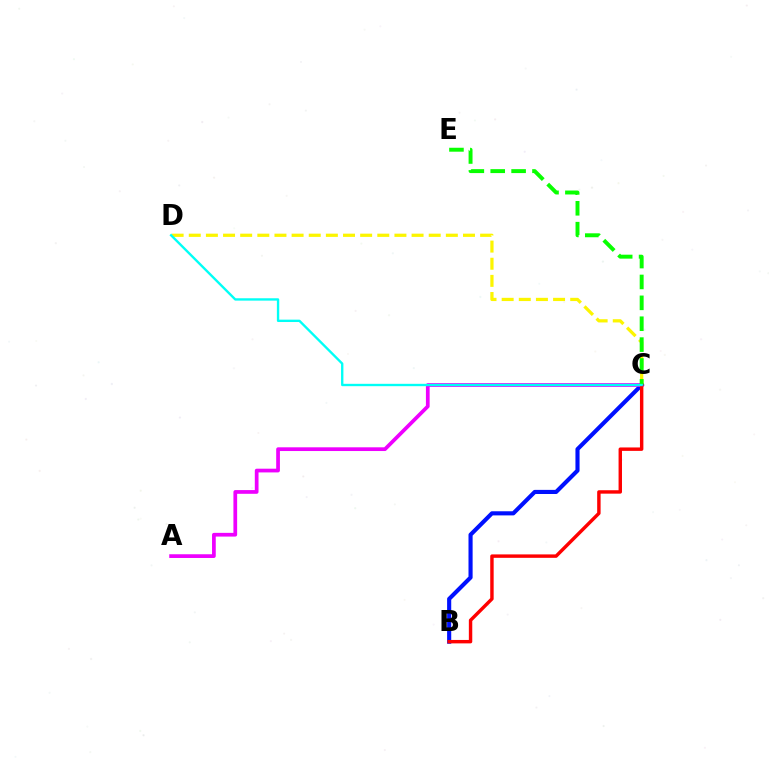{('C', 'D'): [{'color': '#fcf500', 'line_style': 'dashed', 'thickness': 2.33}, {'color': '#00fff6', 'line_style': 'solid', 'thickness': 1.7}], ('B', 'C'): [{'color': '#0010ff', 'line_style': 'solid', 'thickness': 2.97}, {'color': '#ff0000', 'line_style': 'solid', 'thickness': 2.46}], ('A', 'C'): [{'color': '#ee00ff', 'line_style': 'solid', 'thickness': 2.68}], ('C', 'E'): [{'color': '#08ff00', 'line_style': 'dashed', 'thickness': 2.84}]}